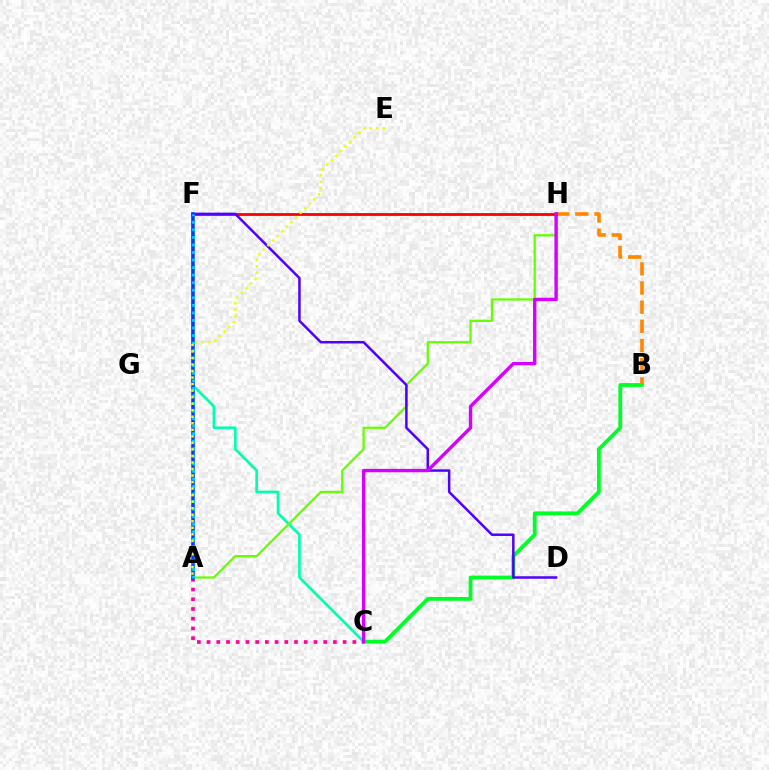{('A', 'C'): [{'color': '#ff00a0', 'line_style': 'dotted', 'thickness': 2.64}], ('C', 'F'): [{'color': '#00ffaf', 'line_style': 'solid', 'thickness': 1.93}], ('B', 'H'): [{'color': '#ff8800', 'line_style': 'dashed', 'thickness': 2.6}], ('A', 'H'): [{'color': '#66ff00', 'line_style': 'solid', 'thickness': 1.6}], ('B', 'C'): [{'color': '#00ff27', 'line_style': 'solid', 'thickness': 2.74}], ('F', 'H'): [{'color': '#ff0000', 'line_style': 'solid', 'thickness': 2.02}], ('D', 'F'): [{'color': '#4f00ff', 'line_style': 'solid', 'thickness': 1.79}], ('C', 'H'): [{'color': '#d600ff', 'line_style': 'solid', 'thickness': 2.44}], ('A', 'F'): [{'color': '#003fff', 'line_style': 'solid', 'thickness': 2.53}, {'color': '#00c7ff', 'line_style': 'dotted', 'thickness': 2.05}], ('A', 'E'): [{'color': '#eeff00', 'line_style': 'dotted', 'thickness': 1.77}]}